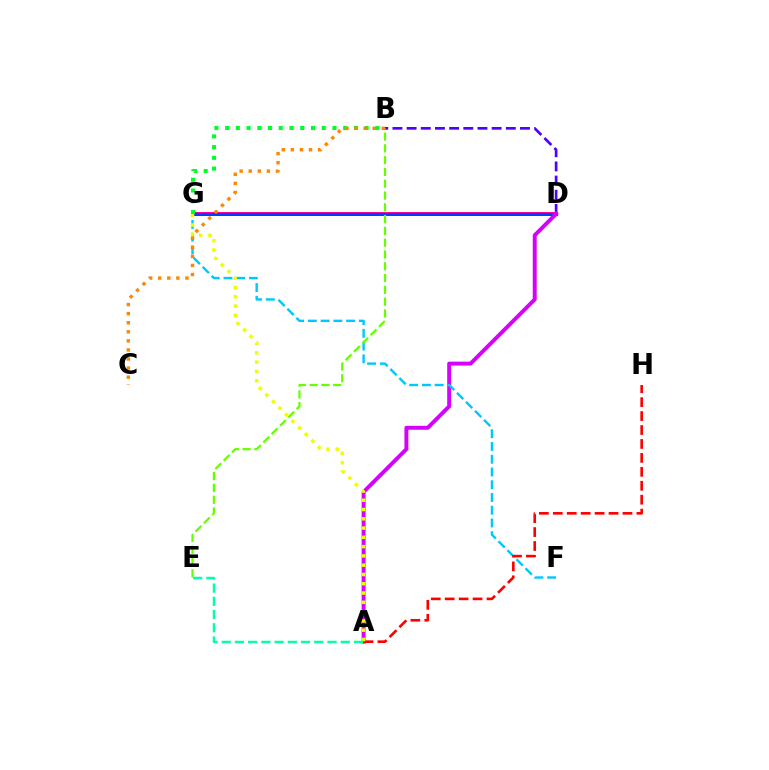{('B', 'D'): [{'color': '#4f00ff', 'line_style': 'dashed', 'thickness': 1.93}], ('D', 'G'): [{'color': '#ff00a0', 'line_style': 'solid', 'thickness': 2.89}, {'color': '#003fff', 'line_style': 'solid', 'thickness': 2.17}], ('A', 'D'): [{'color': '#d600ff', 'line_style': 'solid', 'thickness': 2.84}], ('F', 'G'): [{'color': '#00c7ff', 'line_style': 'dashed', 'thickness': 1.73}], ('A', 'H'): [{'color': '#ff0000', 'line_style': 'dashed', 'thickness': 1.89}], ('A', 'G'): [{'color': '#eeff00', 'line_style': 'dotted', 'thickness': 2.52}], ('B', 'G'): [{'color': '#00ff27', 'line_style': 'dotted', 'thickness': 2.92}], ('A', 'E'): [{'color': '#00ffaf', 'line_style': 'dashed', 'thickness': 1.8}], ('B', 'E'): [{'color': '#66ff00', 'line_style': 'dashed', 'thickness': 1.6}], ('B', 'C'): [{'color': '#ff8800', 'line_style': 'dotted', 'thickness': 2.47}]}